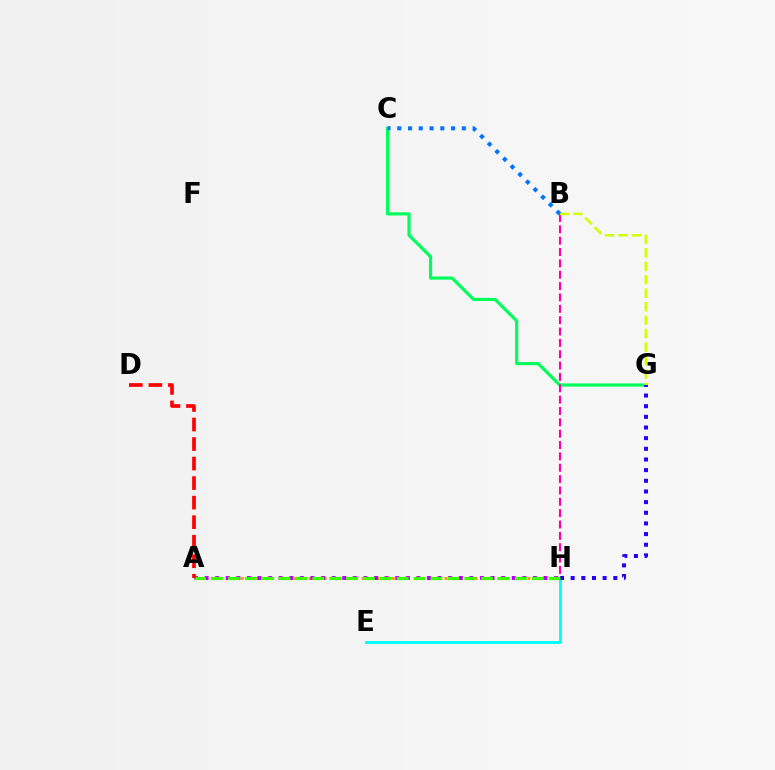{('E', 'H'): [{'color': '#00fff6', 'line_style': 'solid', 'thickness': 2.07}], ('A', 'H'): [{'color': '#ff9400', 'line_style': 'dotted', 'thickness': 2.05}, {'color': '#b900ff', 'line_style': 'dotted', 'thickness': 2.88}, {'color': '#3dff00', 'line_style': 'dashed', 'thickness': 2.29}], ('C', 'G'): [{'color': '#00ff5c', 'line_style': 'solid', 'thickness': 2.29}], ('B', 'H'): [{'color': '#ff00ac', 'line_style': 'dashed', 'thickness': 1.54}], ('G', 'H'): [{'color': '#2500ff', 'line_style': 'dotted', 'thickness': 2.9}], ('B', 'G'): [{'color': '#d1ff00', 'line_style': 'dashed', 'thickness': 1.83}], ('A', 'D'): [{'color': '#ff0000', 'line_style': 'dashed', 'thickness': 2.65}], ('B', 'C'): [{'color': '#0074ff', 'line_style': 'dotted', 'thickness': 2.92}]}